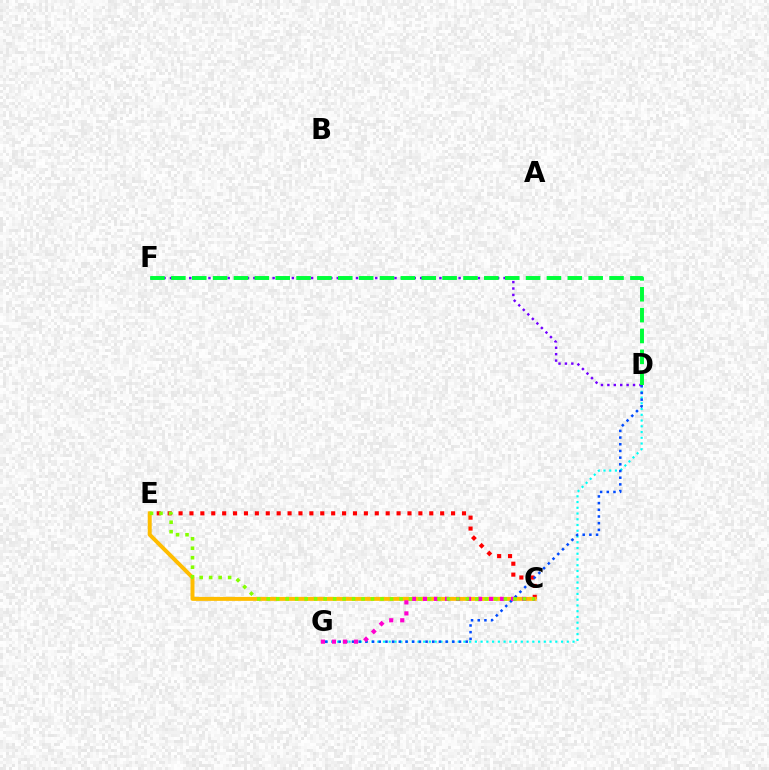{('D', 'G'): [{'color': '#00fff6', 'line_style': 'dotted', 'thickness': 1.56}, {'color': '#004bff', 'line_style': 'dotted', 'thickness': 1.82}], ('C', 'E'): [{'color': '#ff0000', 'line_style': 'dotted', 'thickness': 2.96}, {'color': '#ffbd00', 'line_style': 'solid', 'thickness': 2.85}, {'color': '#84ff00', 'line_style': 'dotted', 'thickness': 2.58}], ('C', 'G'): [{'color': '#ff00cf', 'line_style': 'dotted', 'thickness': 3.0}], ('D', 'F'): [{'color': '#7200ff', 'line_style': 'dotted', 'thickness': 1.74}, {'color': '#00ff39', 'line_style': 'dashed', 'thickness': 2.83}]}